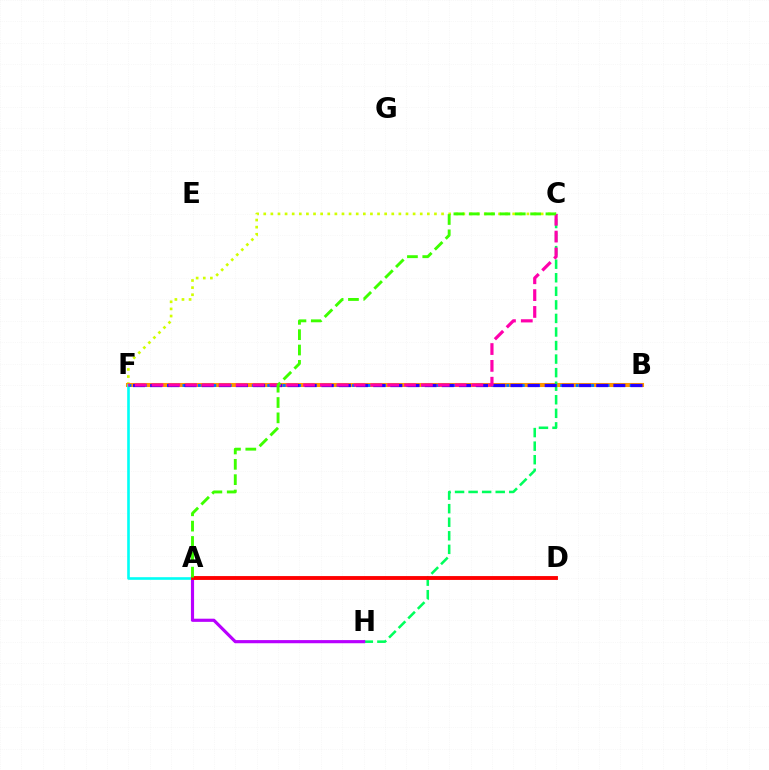{('C', 'F'): [{'color': '#d1ff00', 'line_style': 'dotted', 'thickness': 1.93}, {'color': '#ff00ac', 'line_style': 'dashed', 'thickness': 2.29}], ('B', 'F'): [{'color': '#ff9400', 'line_style': 'solid', 'thickness': 2.92}, {'color': '#0074ff', 'line_style': 'dotted', 'thickness': 2.09}, {'color': '#2500ff', 'line_style': 'dashed', 'thickness': 2.33}], ('C', 'H'): [{'color': '#00ff5c', 'line_style': 'dashed', 'thickness': 1.84}], ('A', 'H'): [{'color': '#b900ff', 'line_style': 'solid', 'thickness': 2.27}], ('A', 'F'): [{'color': '#00fff6', 'line_style': 'solid', 'thickness': 1.89}], ('A', 'D'): [{'color': '#ff0000', 'line_style': 'solid', 'thickness': 2.78}], ('A', 'C'): [{'color': '#3dff00', 'line_style': 'dashed', 'thickness': 2.08}]}